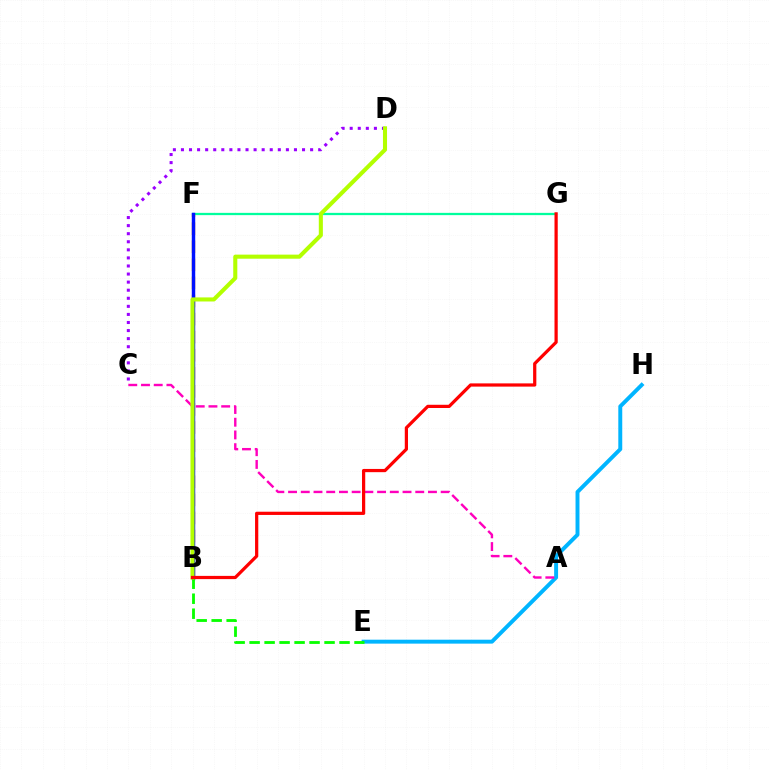{('E', 'H'): [{'color': '#00b5ff', 'line_style': 'solid', 'thickness': 2.83}], ('F', 'G'): [{'color': '#00ff9d', 'line_style': 'solid', 'thickness': 1.63}], ('A', 'C'): [{'color': '#ff00bd', 'line_style': 'dashed', 'thickness': 1.73}], ('C', 'D'): [{'color': '#9b00ff', 'line_style': 'dotted', 'thickness': 2.19}], ('B', 'F'): [{'color': '#ffa500', 'line_style': 'dashed', 'thickness': 2.46}, {'color': '#0010ff', 'line_style': 'solid', 'thickness': 2.48}], ('B', 'E'): [{'color': '#08ff00', 'line_style': 'dashed', 'thickness': 2.04}], ('B', 'D'): [{'color': '#b3ff00', 'line_style': 'solid', 'thickness': 2.93}], ('B', 'G'): [{'color': '#ff0000', 'line_style': 'solid', 'thickness': 2.32}]}